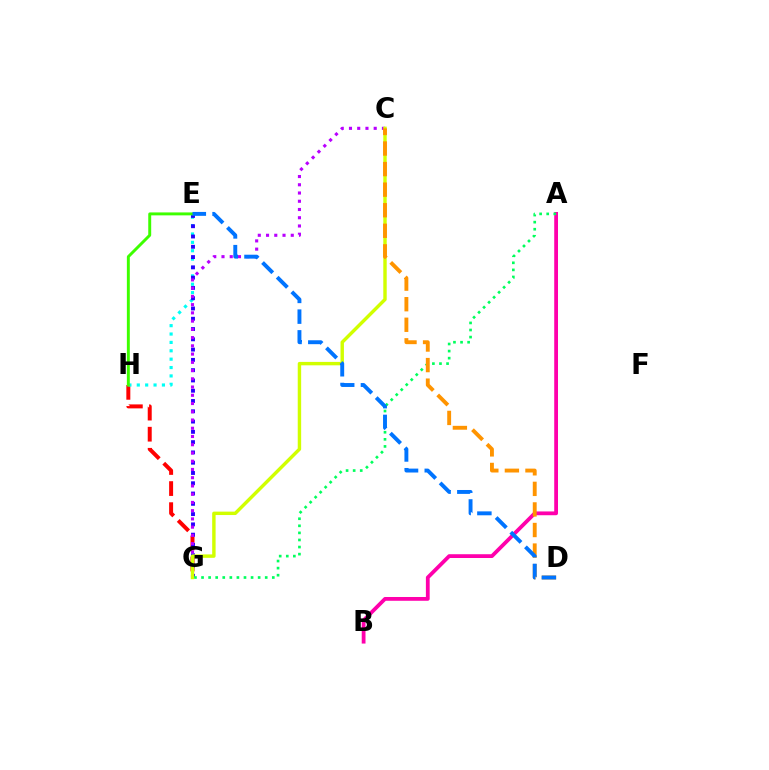{('G', 'H'): [{'color': '#ff0000', 'line_style': 'dashed', 'thickness': 2.86}], ('A', 'B'): [{'color': '#ff00ac', 'line_style': 'solid', 'thickness': 2.72}], ('E', 'H'): [{'color': '#00fff6', 'line_style': 'dotted', 'thickness': 2.28}, {'color': '#3dff00', 'line_style': 'solid', 'thickness': 2.11}], ('E', 'G'): [{'color': '#2500ff', 'line_style': 'dotted', 'thickness': 2.79}], ('C', 'G'): [{'color': '#b900ff', 'line_style': 'dotted', 'thickness': 2.24}, {'color': '#d1ff00', 'line_style': 'solid', 'thickness': 2.46}], ('A', 'G'): [{'color': '#00ff5c', 'line_style': 'dotted', 'thickness': 1.92}], ('C', 'D'): [{'color': '#ff9400', 'line_style': 'dashed', 'thickness': 2.79}], ('D', 'E'): [{'color': '#0074ff', 'line_style': 'dashed', 'thickness': 2.81}]}